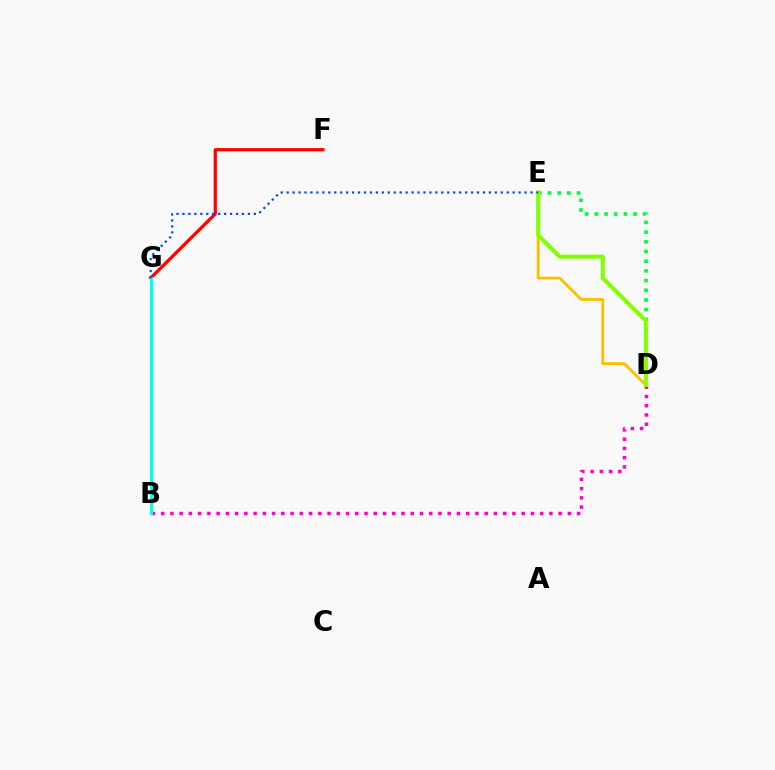{('D', 'E'): [{'color': '#ffbd00', 'line_style': 'solid', 'thickness': 2.02}, {'color': '#00ff39', 'line_style': 'dotted', 'thickness': 2.63}, {'color': '#84ff00', 'line_style': 'solid', 'thickness': 2.93}], ('B', 'D'): [{'color': '#ff00cf', 'line_style': 'dotted', 'thickness': 2.51}], ('B', 'G'): [{'color': '#7200ff', 'line_style': 'solid', 'thickness': 2.1}, {'color': '#00fff6', 'line_style': 'solid', 'thickness': 2.22}], ('F', 'G'): [{'color': '#ff0000', 'line_style': 'solid', 'thickness': 2.33}], ('E', 'G'): [{'color': '#004bff', 'line_style': 'dotted', 'thickness': 1.62}]}